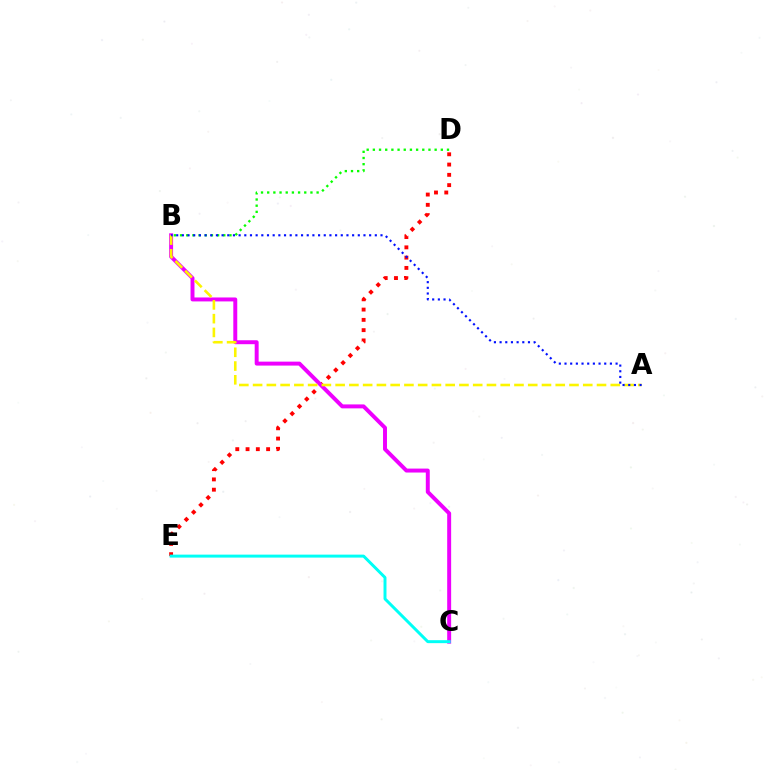{('D', 'E'): [{'color': '#ff0000', 'line_style': 'dotted', 'thickness': 2.79}], ('B', 'D'): [{'color': '#08ff00', 'line_style': 'dotted', 'thickness': 1.68}], ('B', 'C'): [{'color': '#ee00ff', 'line_style': 'solid', 'thickness': 2.84}], ('A', 'B'): [{'color': '#fcf500', 'line_style': 'dashed', 'thickness': 1.87}, {'color': '#0010ff', 'line_style': 'dotted', 'thickness': 1.54}], ('C', 'E'): [{'color': '#00fff6', 'line_style': 'solid', 'thickness': 2.13}]}